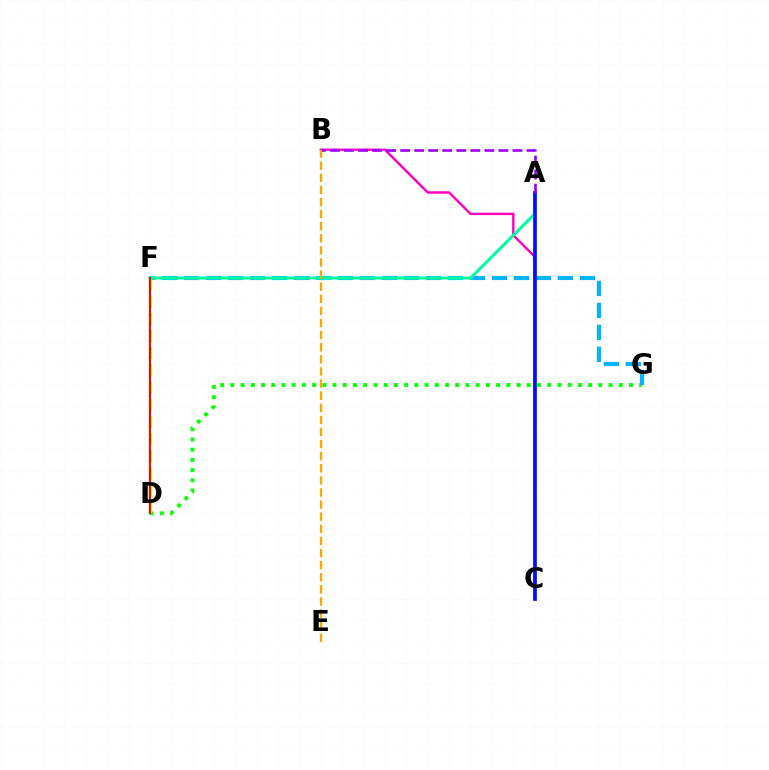{('D', 'G'): [{'color': '#08ff00', 'line_style': 'dotted', 'thickness': 2.78}], ('F', 'G'): [{'color': '#00b5ff', 'line_style': 'dashed', 'thickness': 2.99}], ('D', 'F'): [{'color': '#b3ff00', 'line_style': 'dashed', 'thickness': 2.34}, {'color': '#ff0000', 'line_style': 'solid', 'thickness': 1.51}], ('B', 'C'): [{'color': '#ff00bd', 'line_style': 'solid', 'thickness': 1.74}], ('A', 'F'): [{'color': '#00ff9d', 'line_style': 'solid', 'thickness': 2.13}], ('A', 'C'): [{'color': '#0010ff', 'line_style': 'solid', 'thickness': 2.67}], ('A', 'B'): [{'color': '#9b00ff', 'line_style': 'dashed', 'thickness': 1.91}], ('B', 'E'): [{'color': '#ffa500', 'line_style': 'dashed', 'thickness': 1.64}]}